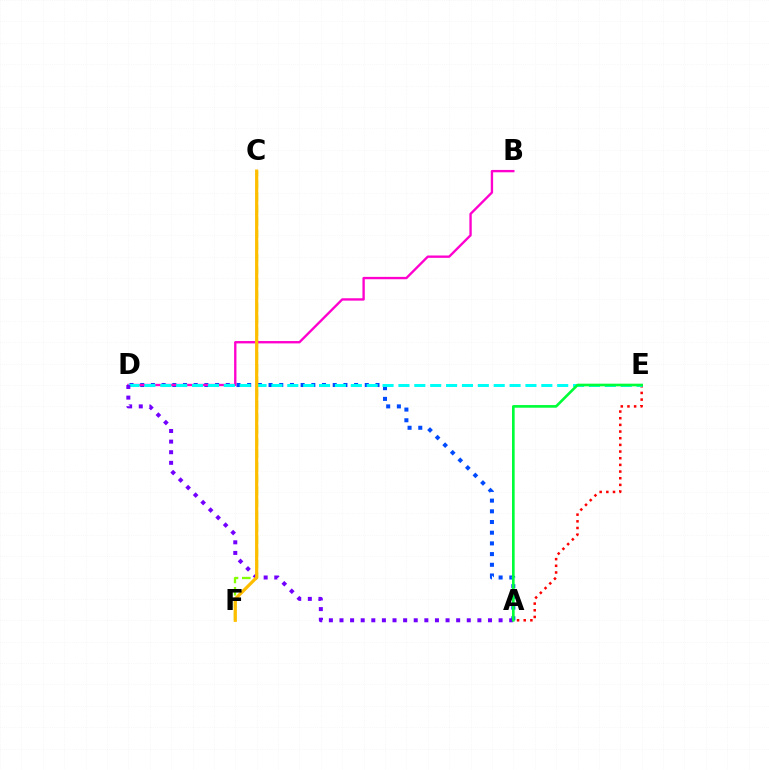{('C', 'F'): [{'color': '#84ff00', 'line_style': 'dashed', 'thickness': 1.66}, {'color': '#ffbd00', 'line_style': 'solid', 'thickness': 2.3}], ('A', 'D'): [{'color': '#004bff', 'line_style': 'dotted', 'thickness': 2.91}, {'color': '#7200ff', 'line_style': 'dotted', 'thickness': 2.88}], ('B', 'D'): [{'color': '#ff00cf', 'line_style': 'solid', 'thickness': 1.7}], ('A', 'E'): [{'color': '#ff0000', 'line_style': 'dotted', 'thickness': 1.81}, {'color': '#00ff39', 'line_style': 'solid', 'thickness': 1.91}], ('D', 'E'): [{'color': '#00fff6', 'line_style': 'dashed', 'thickness': 2.16}]}